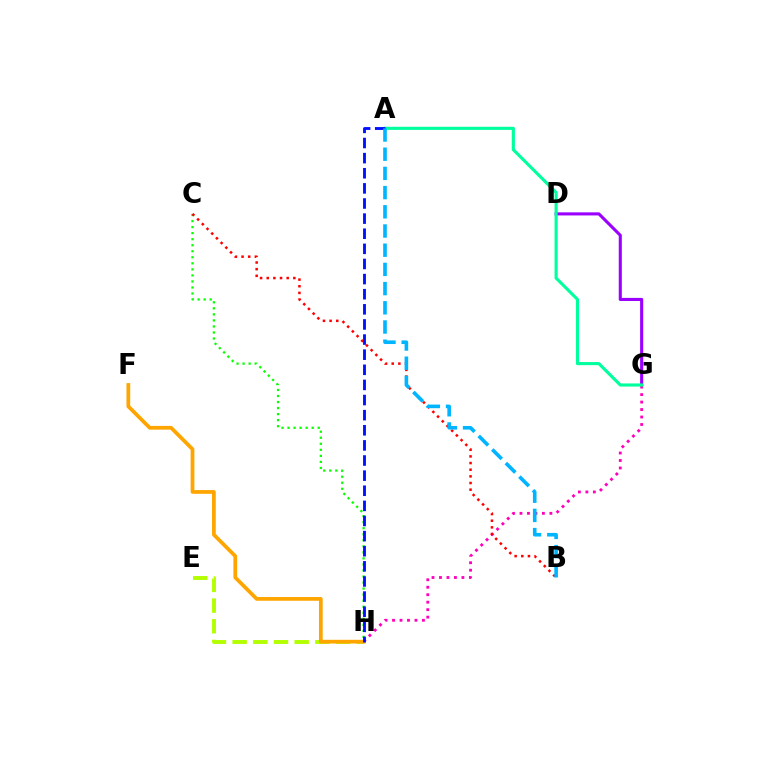{('D', 'G'): [{'color': '#9b00ff', 'line_style': 'solid', 'thickness': 2.22}], ('G', 'H'): [{'color': '#ff00bd', 'line_style': 'dotted', 'thickness': 2.03}], ('E', 'H'): [{'color': '#b3ff00', 'line_style': 'dashed', 'thickness': 2.81}], ('C', 'H'): [{'color': '#08ff00', 'line_style': 'dotted', 'thickness': 1.64}], ('A', 'G'): [{'color': '#00ff9d', 'line_style': 'solid', 'thickness': 2.24}], ('F', 'H'): [{'color': '#ffa500', 'line_style': 'solid', 'thickness': 2.69}], ('B', 'C'): [{'color': '#ff0000', 'line_style': 'dotted', 'thickness': 1.81}], ('A', 'H'): [{'color': '#0010ff', 'line_style': 'dashed', 'thickness': 2.05}], ('A', 'B'): [{'color': '#00b5ff', 'line_style': 'dashed', 'thickness': 2.61}]}